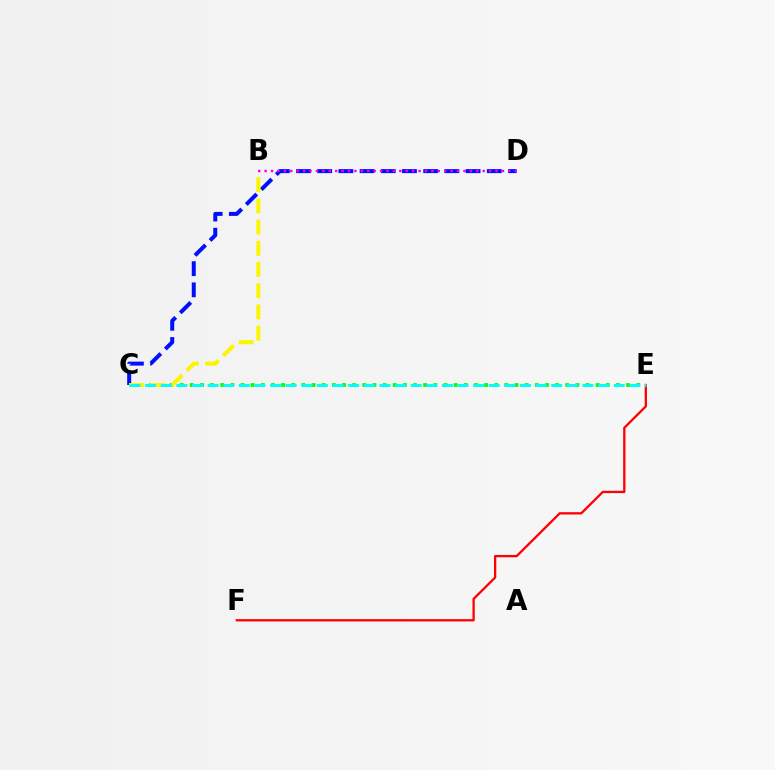{('C', 'D'): [{'color': '#0010ff', 'line_style': 'dashed', 'thickness': 2.88}], ('B', 'D'): [{'color': '#ee00ff', 'line_style': 'dotted', 'thickness': 1.74}], ('C', 'E'): [{'color': '#08ff00', 'line_style': 'dotted', 'thickness': 2.76}, {'color': '#00fff6', 'line_style': 'dashed', 'thickness': 2.12}], ('E', 'F'): [{'color': '#ff0000', 'line_style': 'solid', 'thickness': 1.65}], ('B', 'C'): [{'color': '#fcf500', 'line_style': 'dashed', 'thickness': 2.88}]}